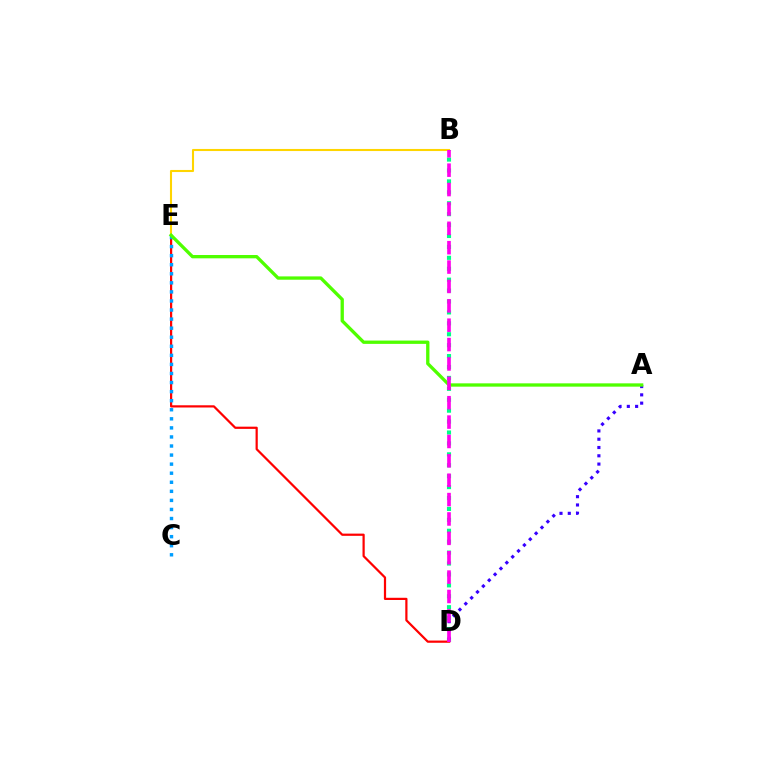{('B', 'D'): [{'color': '#00ff86', 'line_style': 'dotted', 'thickness': 2.97}, {'color': '#ff00ed', 'line_style': 'dashed', 'thickness': 2.63}], ('A', 'D'): [{'color': '#3700ff', 'line_style': 'dotted', 'thickness': 2.25}], ('B', 'E'): [{'color': '#ffd500', 'line_style': 'solid', 'thickness': 1.51}], ('D', 'E'): [{'color': '#ff0000', 'line_style': 'solid', 'thickness': 1.6}], ('C', 'E'): [{'color': '#009eff', 'line_style': 'dotted', 'thickness': 2.46}], ('A', 'E'): [{'color': '#4fff00', 'line_style': 'solid', 'thickness': 2.39}]}